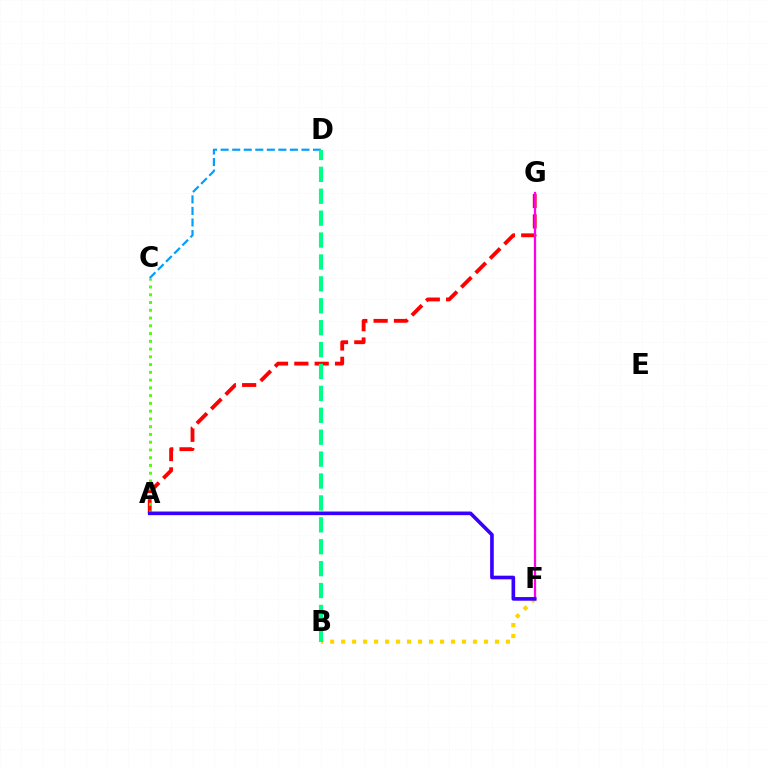{('A', 'G'): [{'color': '#ff0000', 'line_style': 'dashed', 'thickness': 2.76}], ('A', 'C'): [{'color': '#4fff00', 'line_style': 'dotted', 'thickness': 2.11}], ('C', 'D'): [{'color': '#009eff', 'line_style': 'dashed', 'thickness': 1.57}], ('F', 'G'): [{'color': '#ff00ed', 'line_style': 'solid', 'thickness': 1.64}], ('B', 'F'): [{'color': '#ffd500', 'line_style': 'dotted', 'thickness': 2.99}], ('B', 'D'): [{'color': '#00ff86', 'line_style': 'dashed', 'thickness': 2.98}], ('A', 'F'): [{'color': '#3700ff', 'line_style': 'solid', 'thickness': 2.62}]}